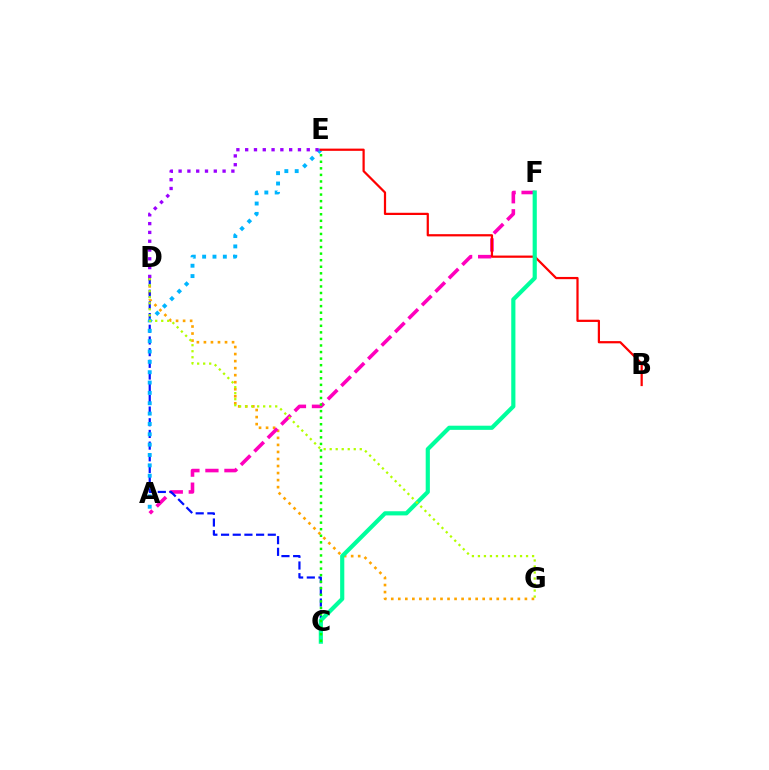{('D', 'G'): [{'color': '#ffa500', 'line_style': 'dotted', 'thickness': 1.91}, {'color': '#b3ff00', 'line_style': 'dotted', 'thickness': 1.63}], ('A', 'F'): [{'color': '#ff00bd', 'line_style': 'dashed', 'thickness': 2.58}], ('C', 'D'): [{'color': '#0010ff', 'line_style': 'dashed', 'thickness': 1.59}], ('A', 'E'): [{'color': '#00b5ff', 'line_style': 'dotted', 'thickness': 2.81}], ('D', 'E'): [{'color': '#9b00ff', 'line_style': 'dotted', 'thickness': 2.39}], ('B', 'E'): [{'color': '#ff0000', 'line_style': 'solid', 'thickness': 1.6}], ('C', 'F'): [{'color': '#00ff9d', 'line_style': 'solid', 'thickness': 3.0}], ('C', 'E'): [{'color': '#08ff00', 'line_style': 'dotted', 'thickness': 1.78}]}